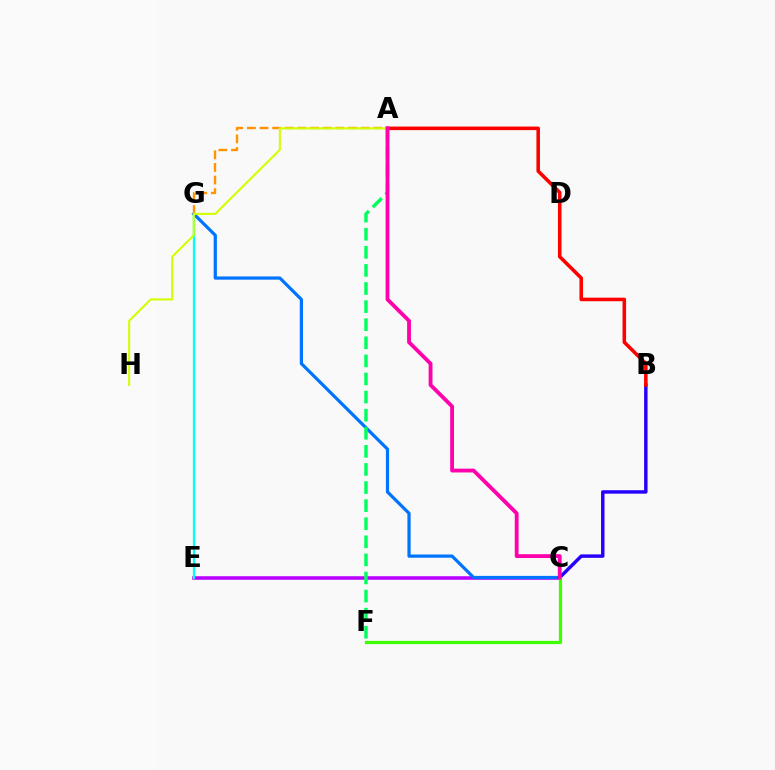{('C', 'E'): [{'color': '#b900ff', 'line_style': 'solid', 'thickness': 2.55}], ('C', 'G'): [{'color': '#0074ff', 'line_style': 'solid', 'thickness': 2.31}], ('B', 'C'): [{'color': '#2500ff', 'line_style': 'solid', 'thickness': 2.47}], ('A', 'B'): [{'color': '#ff0000', 'line_style': 'solid', 'thickness': 2.56}], ('E', 'G'): [{'color': '#00fff6', 'line_style': 'solid', 'thickness': 1.64}], ('A', 'G'): [{'color': '#ff9400', 'line_style': 'dashed', 'thickness': 1.72}], ('A', 'F'): [{'color': '#00ff5c', 'line_style': 'dashed', 'thickness': 2.46}], ('A', 'H'): [{'color': '#d1ff00', 'line_style': 'solid', 'thickness': 1.5}], ('C', 'F'): [{'color': '#3dff00', 'line_style': 'solid', 'thickness': 2.33}], ('A', 'C'): [{'color': '#ff00ac', 'line_style': 'solid', 'thickness': 2.75}]}